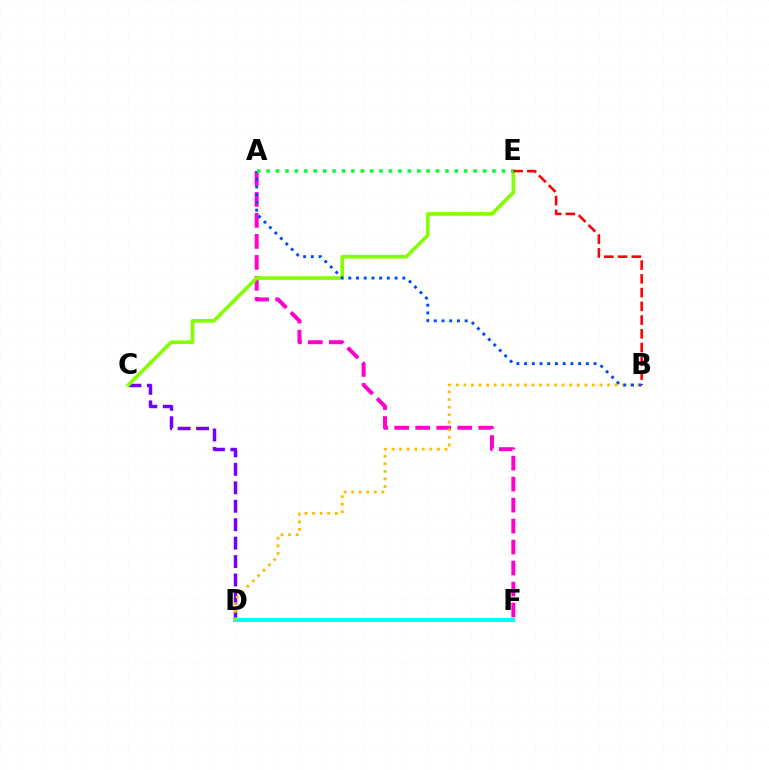{('A', 'F'): [{'color': '#ff00cf', 'line_style': 'dashed', 'thickness': 2.85}], ('C', 'D'): [{'color': '#7200ff', 'line_style': 'dashed', 'thickness': 2.51}], ('D', 'F'): [{'color': '#00fff6', 'line_style': 'solid', 'thickness': 2.93}], ('B', 'D'): [{'color': '#ffbd00', 'line_style': 'dotted', 'thickness': 2.05}], ('C', 'E'): [{'color': '#84ff00', 'line_style': 'solid', 'thickness': 2.61}], ('B', 'E'): [{'color': '#ff0000', 'line_style': 'dashed', 'thickness': 1.87}], ('A', 'B'): [{'color': '#004bff', 'line_style': 'dotted', 'thickness': 2.1}], ('A', 'E'): [{'color': '#00ff39', 'line_style': 'dotted', 'thickness': 2.56}]}